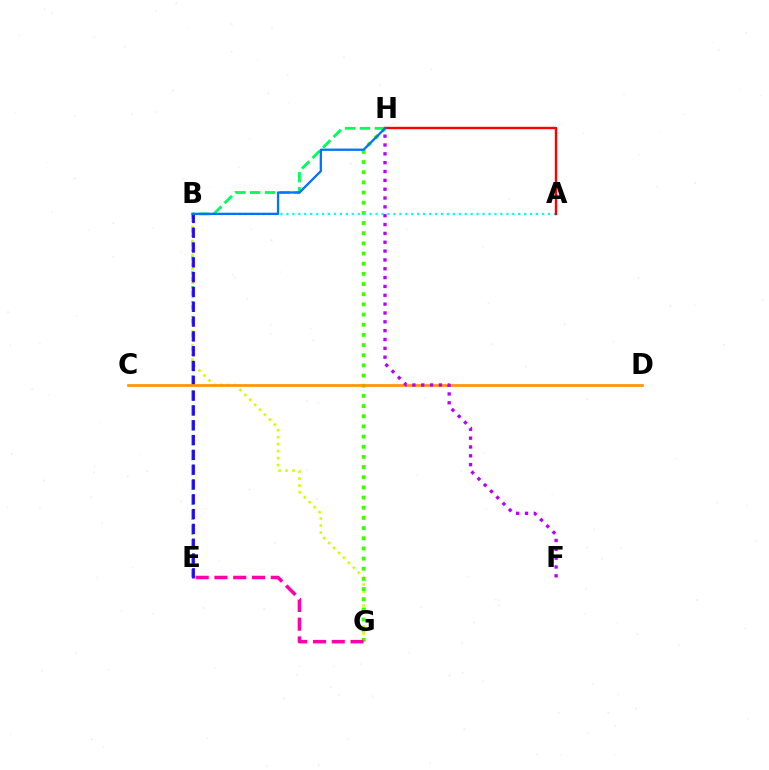{('E', 'H'): [{'color': '#00ff5c', 'line_style': 'dashed', 'thickness': 2.02}], ('B', 'G'): [{'color': '#d1ff00', 'line_style': 'dotted', 'thickness': 1.9}], ('G', 'H'): [{'color': '#3dff00', 'line_style': 'dotted', 'thickness': 2.76}], ('B', 'E'): [{'color': '#2500ff', 'line_style': 'dashed', 'thickness': 2.01}], ('C', 'D'): [{'color': '#ff9400', 'line_style': 'solid', 'thickness': 1.95}], ('A', 'B'): [{'color': '#00fff6', 'line_style': 'dotted', 'thickness': 1.62}], ('F', 'H'): [{'color': '#b900ff', 'line_style': 'dotted', 'thickness': 2.4}], ('A', 'H'): [{'color': '#ff0000', 'line_style': 'solid', 'thickness': 1.74}], ('B', 'H'): [{'color': '#0074ff', 'line_style': 'solid', 'thickness': 1.66}], ('E', 'G'): [{'color': '#ff00ac', 'line_style': 'dashed', 'thickness': 2.55}]}